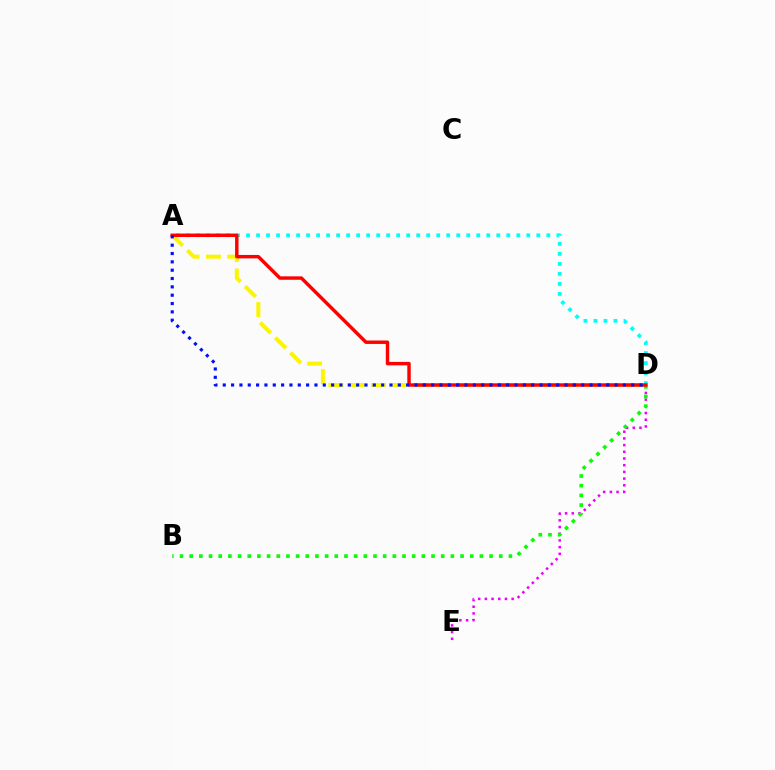{('D', 'E'): [{'color': '#ee00ff', 'line_style': 'dotted', 'thickness': 1.82}], ('A', 'D'): [{'color': '#00fff6', 'line_style': 'dotted', 'thickness': 2.72}, {'color': '#fcf500', 'line_style': 'dashed', 'thickness': 2.89}, {'color': '#ff0000', 'line_style': 'solid', 'thickness': 2.47}, {'color': '#0010ff', 'line_style': 'dotted', 'thickness': 2.26}], ('B', 'D'): [{'color': '#08ff00', 'line_style': 'dotted', 'thickness': 2.63}]}